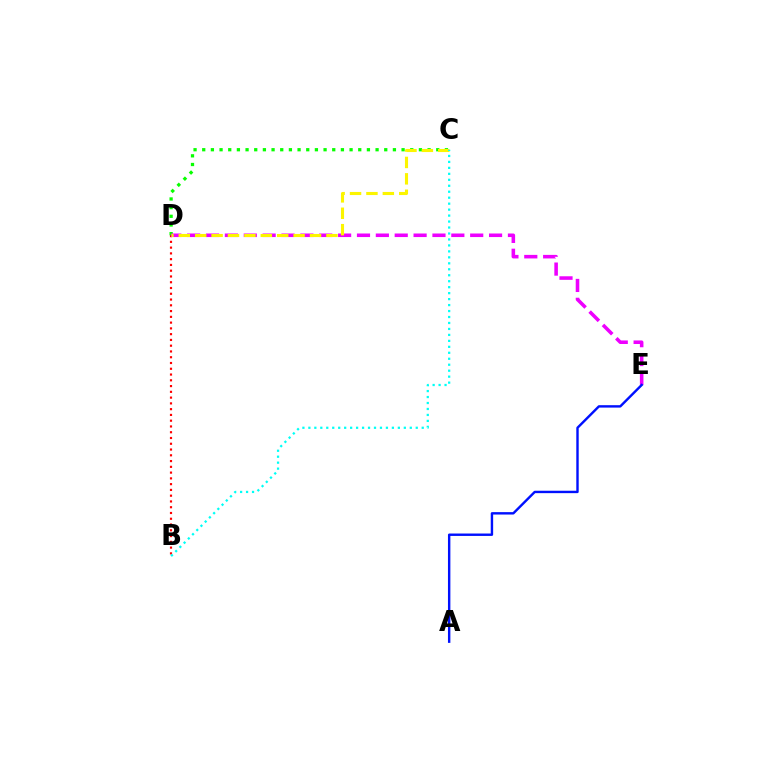{('B', 'D'): [{'color': '#ff0000', 'line_style': 'dotted', 'thickness': 1.57}], ('C', 'D'): [{'color': '#08ff00', 'line_style': 'dotted', 'thickness': 2.35}, {'color': '#fcf500', 'line_style': 'dashed', 'thickness': 2.23}], ('D', 'E'): [{'color': '#ee00ff', 'line_style': 'dashed', 'thickness': 2.56}], ('B', 'C'): [{'color': '#00fff6', 'line_style': 'dotted', 'thickness': 1.62}], ('A', 'E'): [{'color': '#0010ff', 'line_style': 'solid', 'thickness': 1.73}]}